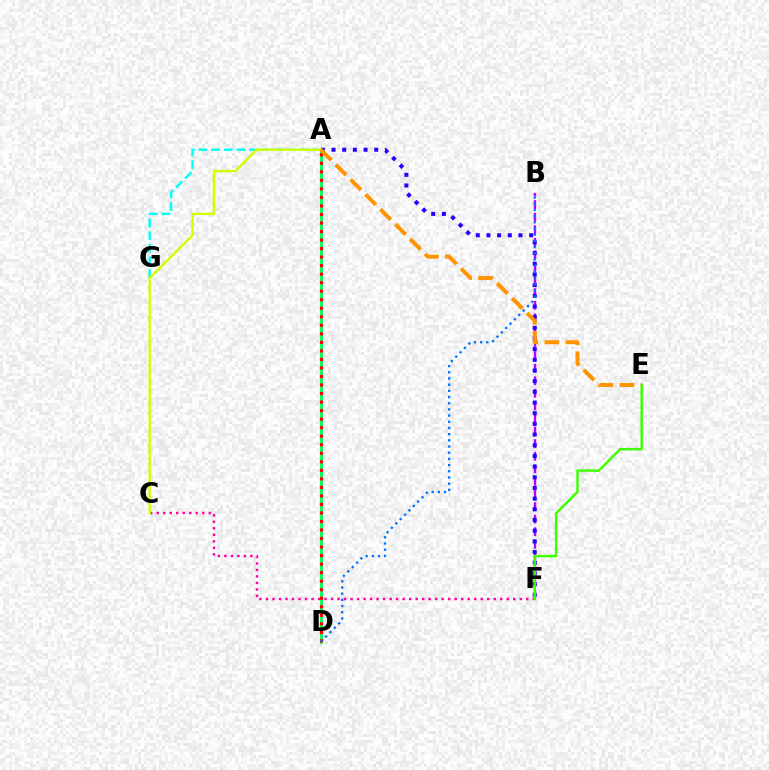{('C', 'F'): [{'color': '#ff00ac', 'line_style': 'dotted', 'thickness': 1.77}], ('A', 'G'): [{'color': '#00fff6', 'line_style': 'dashed', 'thickness': 1.72}], ('A', 'D'): [{'color': '#00ff5c', 'line_style': 'solid', 'thickness': 2.07}, {'color': '#ff0000', 'line_style': 'dotted', 'thickness': 2.32}], ('B', 'F'): [{'color': '#b900ff', 'line_style': 'dashed', 'thickness': 1.71}], ('A', 'F'): [{'color': '#2500ff', 'line_style': 'dotted', 'thickness': 2.9}], ('B', 'D'): [{'color': '#0074ff', 'line_style': 'dotted', 'thickness': 1.68}], ('A', 'C'): [{'color': '#d1ff00', 'line_style': 'solid', 'thickness': 1.72}], ('E', 'F'): [{'color': '#3dff00', 'line_style': 'solid', 'thickness': 1.76}], ('A', 'E'): [{'color': '#ff9400', 'line_style': 'dashed', 'thickness': 2.86}]}